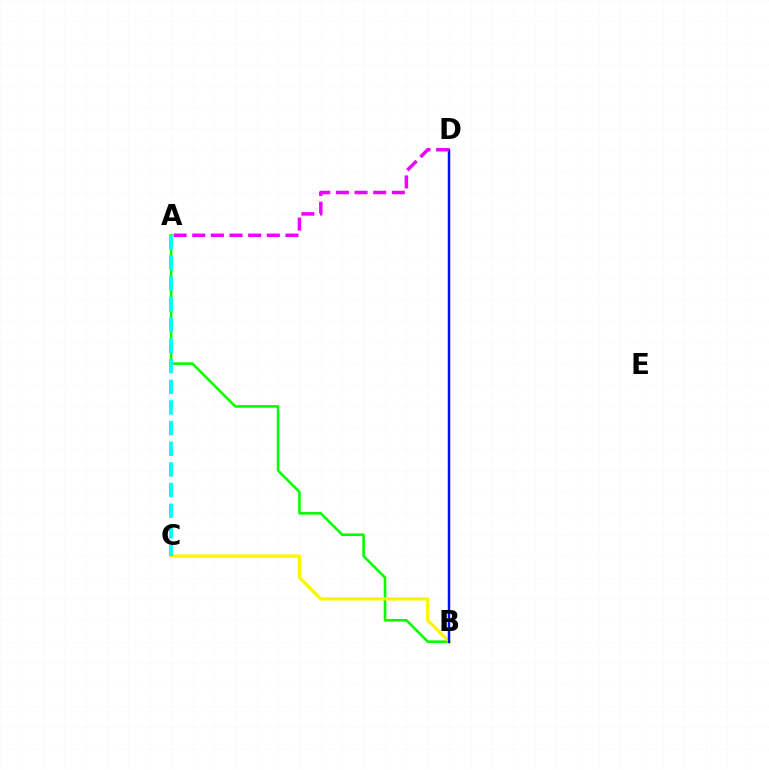{('A', 'B'): [{'color': '#08ff00', 'line_style': 'solid', 'thickness': 1.87}], ('B', 'D'): [{'color': '#ff0000', 'line_style': 'solid', 'thickness': 1.52}, {'color': '#0010ff', 'line_style': 'solid', 'thickness': 1.72}], ('B', 'C'): [{'color': '#fcf500', 'line_style': 'solid', 'thickness': 2.34}], ('A', 'D'): [{'color': '#ee00ff', 'line_style': 'dashed', 'thickness': 2.53}], ('A', 'C'): [{'color': '#00fff6', 'line_style': 'dashed', 'thickness': 2.81}]}